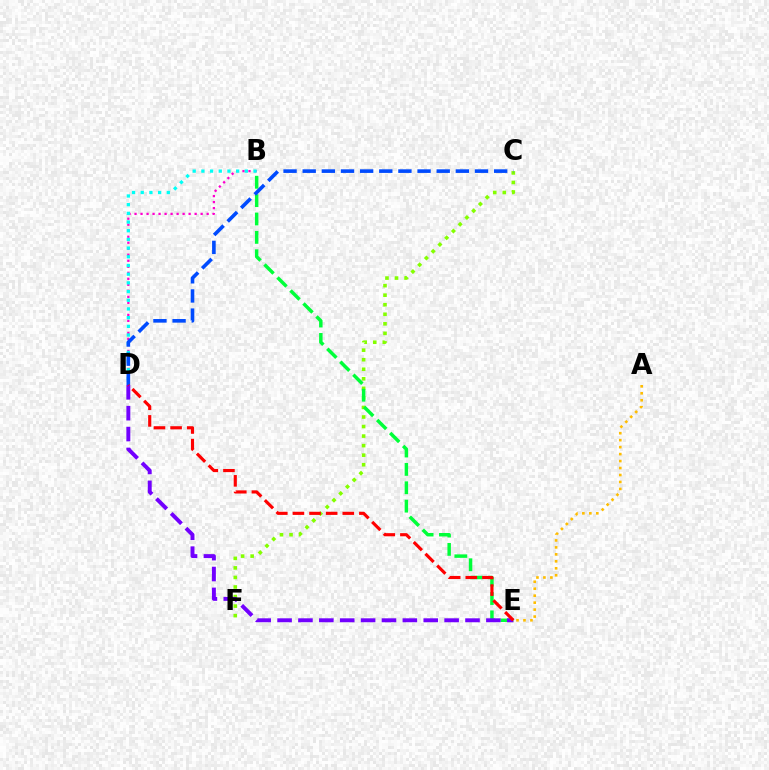{('C', 'F'): [{'color': '#84ff00', 'line_style': 'dotted', 'thickness': 2.59}], ('B', 'E'): [{'color': '#00ff39', 'line_style': 'dashed', 'thickness': 2.5}], ('B', 'D'): [{'color': '#ff00cf', 'line_style': 'dotted', 'thickness': 1.63}, {'color': '#00fff6', 'line_style': 'dotted', 'thickness': 2.36}], ('C', 'D'): [{'color': '#004bff', 'line_style': 'dashed', 'thickness': 2.6}], ('D', 'E'): [{'color': '#7200ff', 'line_style': 'dashed', 'thickness': 2.84}, {'color': '#ff0000', 'line_style': 'dashed', 'thickness': 2.26}], ('A', 'E'): [{'color': '#ffbd00', 'line_style': 'dotted', 'thickness': 1.89}]}